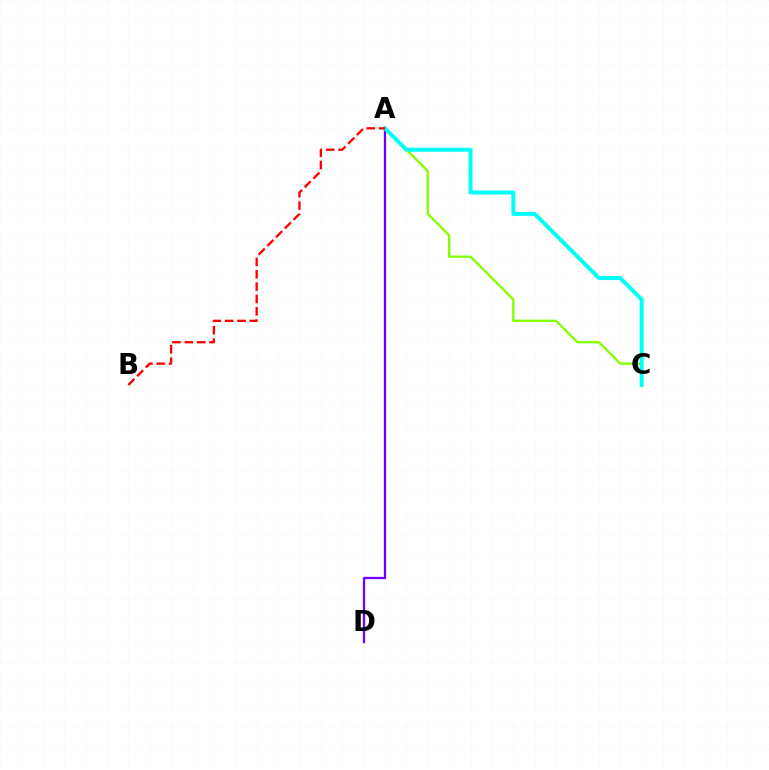{('A', 'D'): [{'color': '#7200ff', 'line_style': 'solid', 'thickness': 1.67}], ('A', 'C'): [{'color': '#84ff00', 'line_style': 'solid', 'thickness': 1.67}, {'color': '#00fff6', 'line_style': 'solid', 'thickness': 2.87}], ('A', 'B'): [{'color': '#ff0000', 'line_style': 'dashed', 'thickness': 1.68}]}